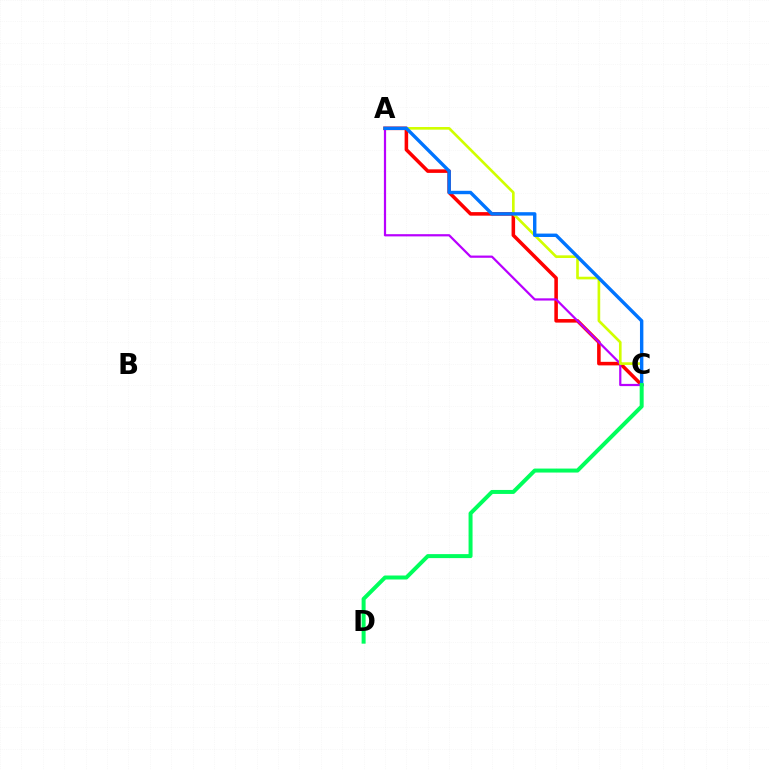{('A', 'C'): [{'color': '#ff0000', 'line_style': 'solid', 'thickness': 2.56}, {'color': '#b900ff', 'line_style': 'solid', 'thickness': 1.6}, {'color': '#d1ff00', 'line_style': 'solid', 'thickness': 1.91}, {'color': '#0074ff', 'line_style': 'solid', 'thickness': 2.45}], ('C', 'D'): [{'color': '#00ff5c', 'line_style': 'solid', 'thickness': 2.87}]}